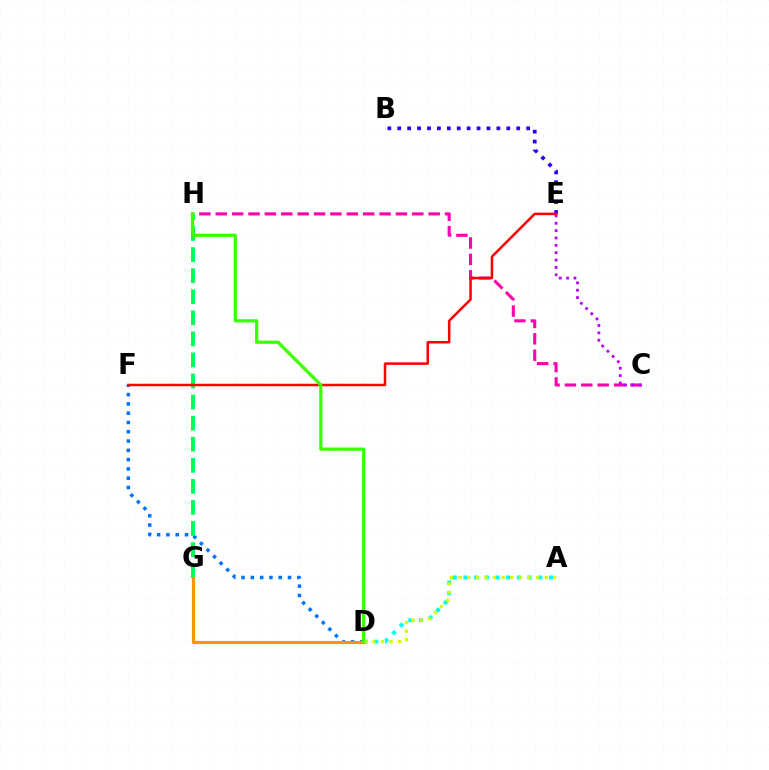{('A', 'D'): [{'color': '#00fff6', 'line_style': 'dotted', 'thickness': 2.9}, {'color': '#d1ff00', 'line_style': 'dotted', 'thickness': 2.34}], ('C', 'H'): [{'color': '#ff00ac', 'line_style': 'dashed', 'thickness': 2.23}], ('B', 'E'): [{'color': '#2500ff', 'line_style': 'dotted', 'thickness': 2.69}], ('D', 'F'): [{'color': '#0074ff', 'line_style': 'dotted', 'thickness': 2.52}], ('G', 'H'): [{'color': '#00ff5c', 'line_style': 'dashed', 'thickness': 2.86}], ('D', 'G'): [{'color': '#ff9400', 'line_style': 'solid', 'thickness': 2.29}], ('C', 'E'): [{'color': '#b900ff', 'line_style': 'dotted', 'thickness': 2.0}], ('E', 'F'): [{'color': '#ff0000', 'line_style': 'solid', 'thickness': 1.81}], ('D', 'H'): [{'color': '#3dff00', 'line_style': 'solid', 'thickness': 2.33}]}